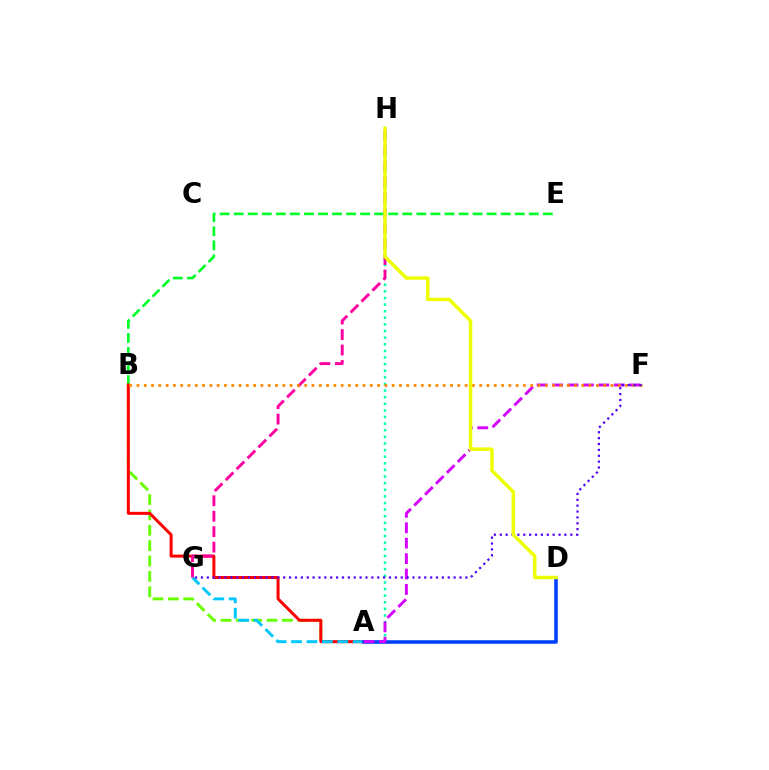{('B', 'E'): [{'color': '#00ff27', 'line_style': 'dashed', 'thickness': 1.91}], ('A', 'B'): [{'color': '#66ff00', 'line_style': 'dashed', 'thickness': 2.09}, {'color': '#ff0000', 'line_style': 'solid', 'thickness': 2.16}], ('A', 'H'): [{'color': '#00ffaf', 'line_style': 'dotted', 'thickness': 1.8}], ('A', 'G'): [{'color': '#00c7ff', 'line_style': 'dashed', 'thickness': 2.1}], ('A', 'D'): [{'color': '#003fff', 'line_style': 'solid', 'thickness': 2.56}], ('A', 'F'): [{'color': '#d600ff', 'line_style': 'dashed', 'thickness': 2.09}], ('G', 'H'): [{'color': '#ff00a0', 'line_style': 'dashed', 'thickness': 2.1}], ('B', 'F'): [{'color': '#ff8800', 'line_style': 'dotted', 'thickness': 1.98}], ('F', 'G'): [{'color': '#4f00ff', 'line_style': 'dotted', 'thickness': 1.6}], ('D', 'H'): [{'color': '#eeff00', 'line_style': 'solid', 'thickness': 2.48}]}